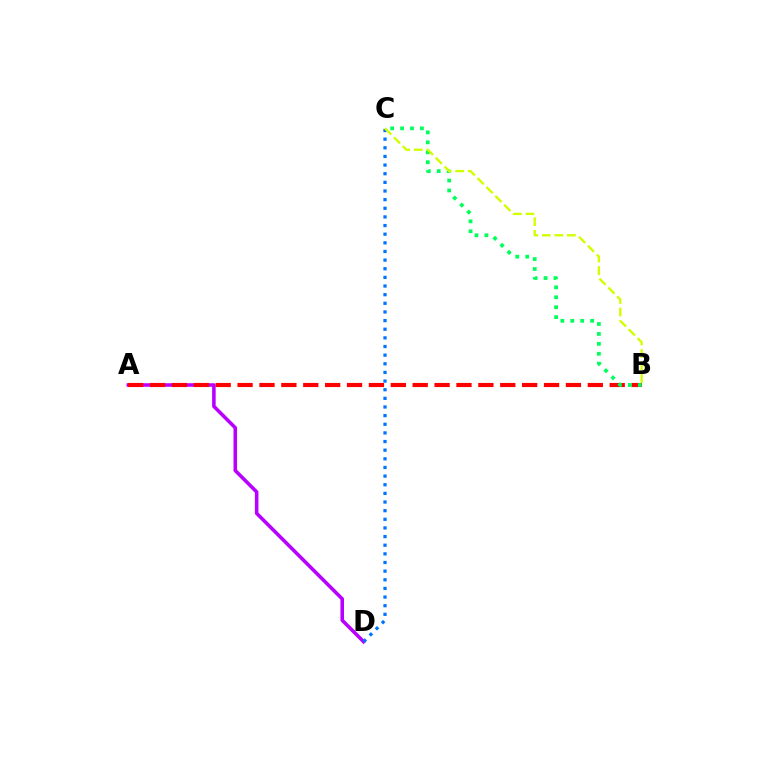{('A', 'D'): [{'color': '#b900ff', 'line_style': 'solid', 'thickness': 2.56}], ('A', 'B'): [{'color': '#ff0000', 'line_style': 'dashed', 'thickness': 2.97}], ('C', 'D'): [{'color': '#0074ff', 'line_style': 'dotted', 'thickness': 2.35}], ('B', 'C'): [{'color': '#00ff5c', 'line_style': 'dotted', 'thickness': 2.7}, {'color': '#d1ff00', 'line_style': 'dashed', 'thickness': 1.71}]}